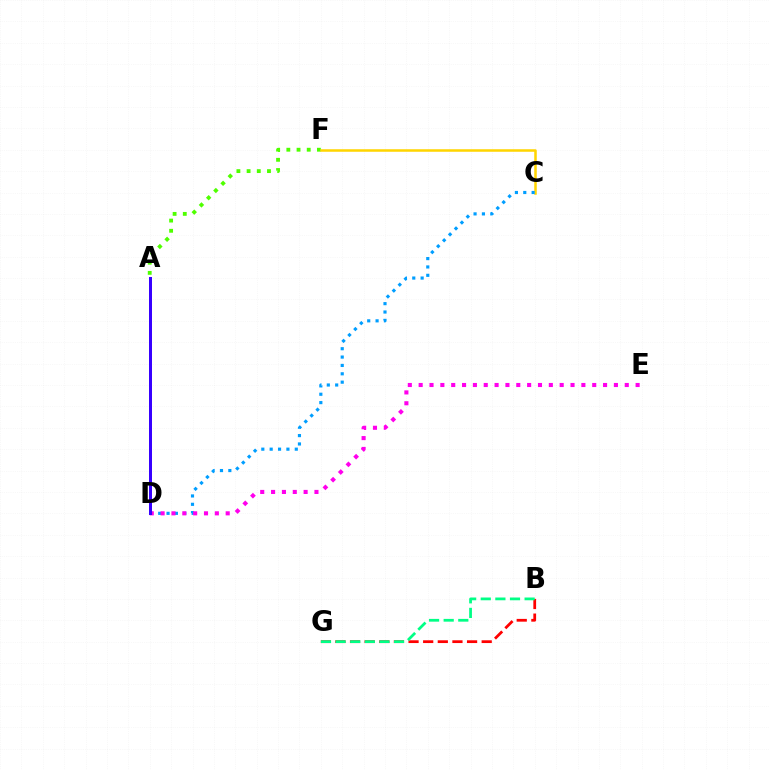{('A', 'F'): [{'color': '#4fff00', 'line_style': 'dotted', 'thickness': 2.77}], ('C', 'F'): [{'color': '#ffd500', 'line_style': 'solid', 'thickness': 1.82}], ('C', 'D'): [{'color': '#009eff', 'line_style': 'dotted', 'thickness': 2.27}], ('D', 'E'): [{'color': '#ff00ed', 'line_style': 'dotted', 'thickness': 2.95}], ('B', 'G'): [{'color': '#ff0000', 'line_style': 'dashed', 'thickness': 1.99}, {'color': '#00ff86', 'line_style': 'dashed', 'thickness': 1.99}], ('A', 'D'): [{'color': '#3700ff', 'line_style': 'solid', 'thickness': 2.15}]}